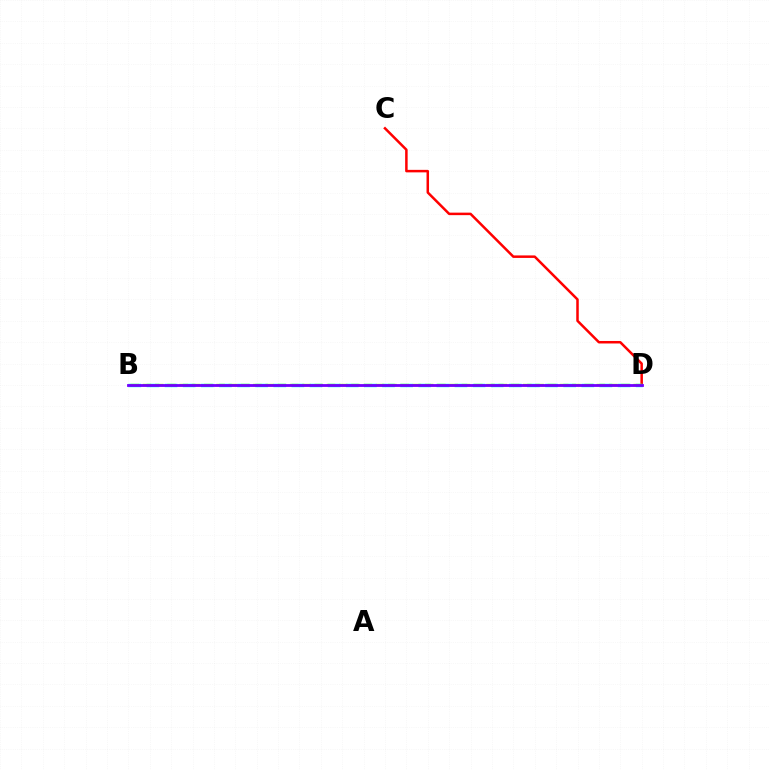{('C', 'D'): [{'color': '#ff0000', 'line_style': 'solid', 'thickness': 1.8}], ('B', 'D'): [{'color': '#00fff6', 'line_style': 'dashed', 'thickness': 2.46}, {'color': '#84ff00', 'line_style': 'dashed', 'thickness': 1.67}, {'color': '#7200ff', 'line_style': 'solid', 'thickness': 2.02}]}